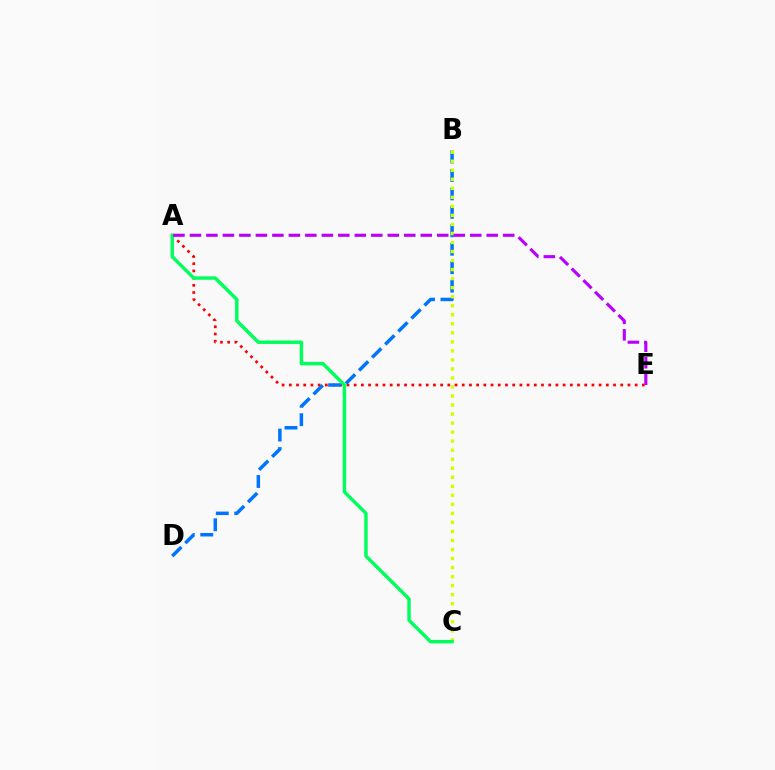{('A', 'E'): [{'color': '#ff0000', 'line_style': 'dotted', 'thickness': 1.96}, {'color': '#b900ff', 'line_style': 'dashed', 'thickness': 2.24}], ('B', 'D'): [{'color': '#0074ff', 'line_style': 'dashed', 'thickness': 2.51}], ('B', 'C'): [{'color': '#d1ff00', 'line_style': 'dotted', 'thickness': 2.45}], ('A', 'C'): [{'color': '#00ff5c', 'line_style': 'solid', 'thickness': 2.48}]}